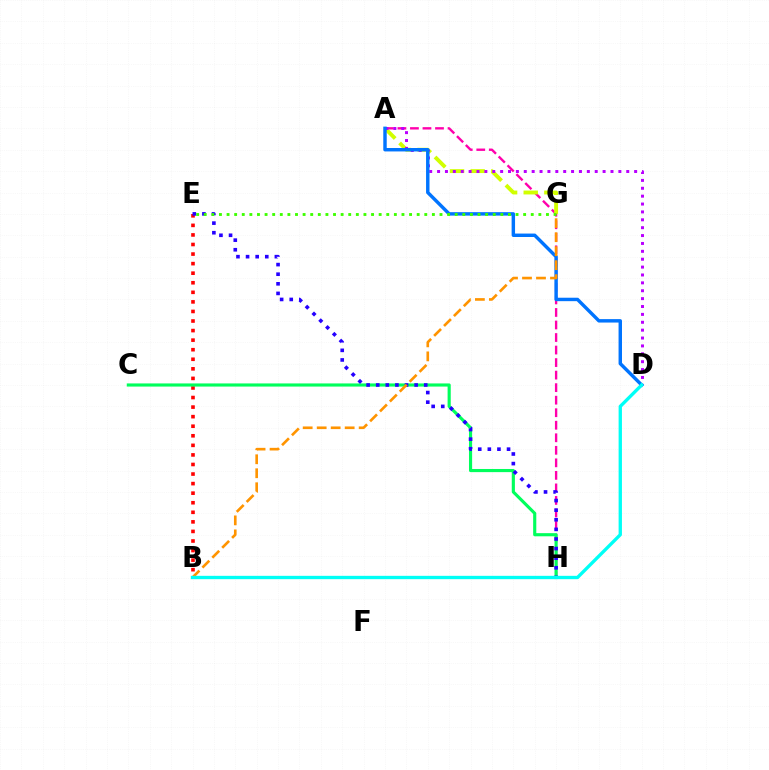{('A', 'H'): [{'color': '#ff00ac', 'line_style': 'dashed', 'thickness': 1.7}], ('A', 'G'): [{'color': '#d1ff00', 'line_style': 'dashed', 'thickness': 2.8}], ('B', 'E'): [{'color': '#ff0000', 'line_style': 'dotted', 'thickness': 2.6}], ('C', 'H'): [{'color': '#00ff5c', 'line_style': 'solid', 'thickness': 2.26}], ('A', 'D'): [{'color': '#b900ff', 'line_style': 'dotted', 'thickness': 2.14}, {'color': '#0074ff', 'line_style': 'solid', 'thickness': 2.47}], ('E', 'H'): [{'color': '#2500ff', 'line_style': 'dotted', 'thickness': 2.61}], ('E', 'G'): [{'color': '#3dff00', 'line_style': 'dotted', 'thickness': 2.07}], ('B', 'G'): [{'color': '#ff9400', 'line_style': 'dashed', 'thickness': 1.9}], ('B', 'D'): [{'color': '#00fff6', 'line_style': 'solid', 'thickness': 2.4}]}